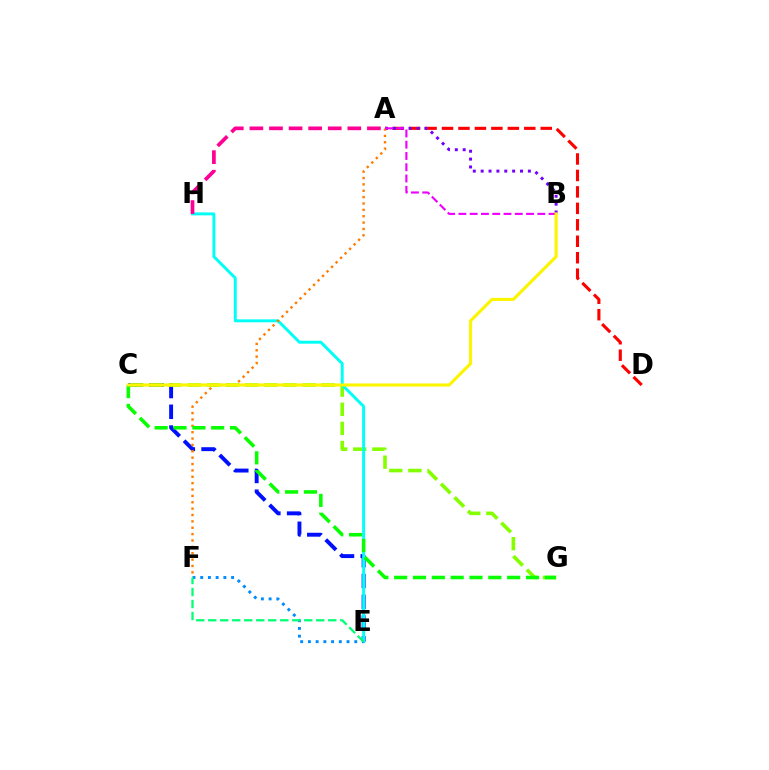{('A', 'D'): [{'color': '#ff0000', 'line_style': 'dashed', 'thickness': 2.24}], ('C', 'E'): [{'color': '#0010ff', 'line_style': 'dashed', 'thickness': 2.82}], ('C', 'G'): [{'color': '#84ff00', 'line_style': 'dashed', 'thickness': 2.6}, {'color': '#08ff00', 'line_style': 'dashed', 'thickness': 2.56}], ('E', 'H'): [{'color': '#00fff6', 'line_style': 'solid', 'thickness': 2.11}], ('A', 'B'): [{'color': '#7200ff', 'line_style': 'dotted', 'thickness': 2.14}, {'color': '#ee00ff', 'line_style': 'dashed', 'thickness': 1.53}], ('A', 'F'): [{'color': '#ff7c00', 'line_style': 'dotted', 'thickness': 1.73}], ('E', 'F'): [{'color': '#008cff', 'line_style': 'dotted', 'thickness': 2.1}, {'color': '#00ff74', 'line_style': 'dashed', 'thickness': 1.63}], ('B', 'C'): [{'color': '#fcf500', 'line_style': 'solid', 'thickness': 2.22}], ('A', 'H'): [{'color': '#ff0094', 'line_style': 'dashed', 'thickness': 2.66}]}